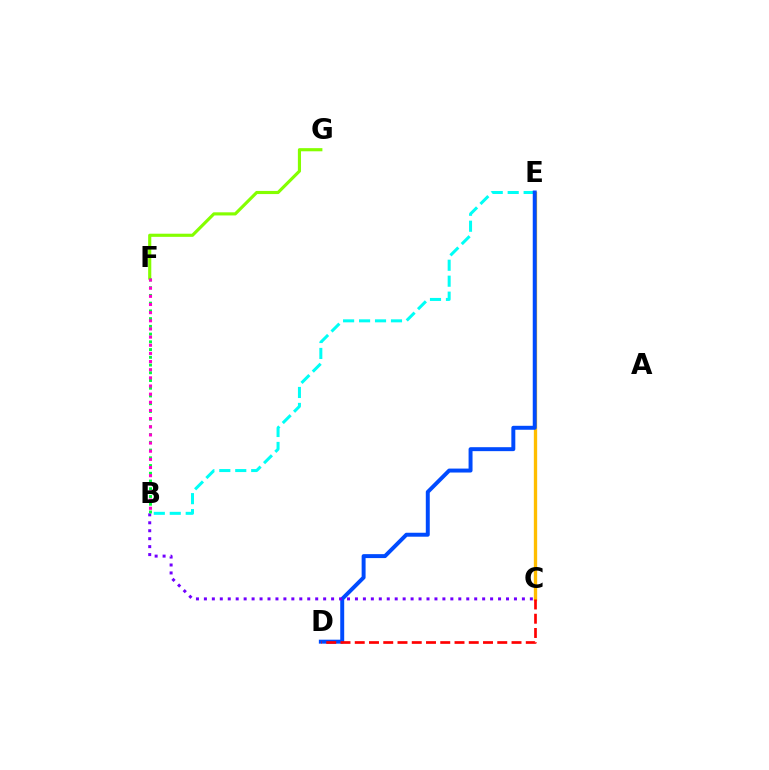{('C', 'E'): [{'color': '#ffbd00', 'line_style': 'solid', 'thickness': 2.4}], ('F', 'G'): [{'color': '#84ff00', 'line_style': 'solid', 'thickness': 2.26}], ('B', 'E'): [{'color': '#00fff6', 'line_style': 'dashed', 'thickness': 2.17}], ('D', 'E'): [{'color': '#004bff', 'line_style': 'solid', 'thickness': 2.85}], ('C', 'D'): [{'color': '#ff0000', 'line_style': 'dashed', 'thickness': 1.94}], ('B', 'C'): [{'color': '#7200ff', 'line_style': 'dotted', 'thickness': 2.16}], ('B', 'F'): [{'color': '#00ff39', 'line_style': 'dotted', 'thickness': 2.1}, {'color': '#ff00cf', 'line_style': 'dotted', 'thickness': 2.21}]}